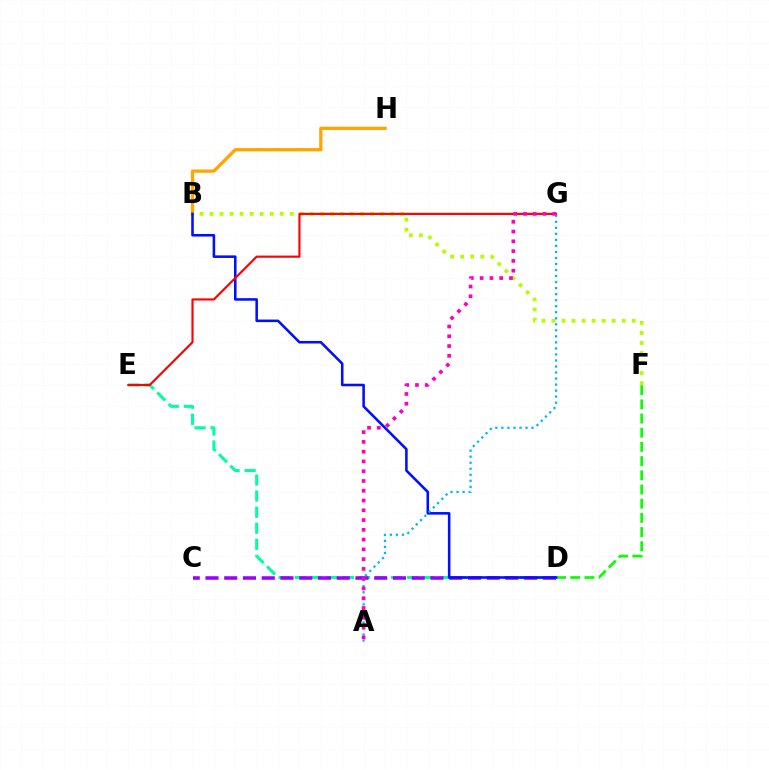{('B', 'H'): [{'color': '#ffa500', 'line_style': 'solid', 'thickness': 2.37}], ('D', 'F'): [{'color': '#08ff00', 'line_style': 'dashed', 'thickness': 1.93}], ('D', 'E'): [{'color': '#00ff9d', 'line_style': 'dashed', 'thickness': 2.18}], ('B', 'F'): [{'color': '#b3ff00', 'line_style': 'dotted', 'thickness': 2.73}], ('C', 'D'): [{'color': '#9b00ff', 'line_style': 'dashed', 'thickness': 2.55}], ('B', 'D'): [{'color': '#0010ff', 'line_style': 'solid', 'thickness': 1.84}], ('E', 'G'): [{'color': '#ff0000', 'line_style': 'solid', 'thickness': 1.55}], ('A', 'G'): [{'color': '#00b5ff', 'line_style': 'dotted', 'thickness': 1.64}, {'color': '#ff00bd', 'line_style': 'dotted', 'thickness': 2.65}]}